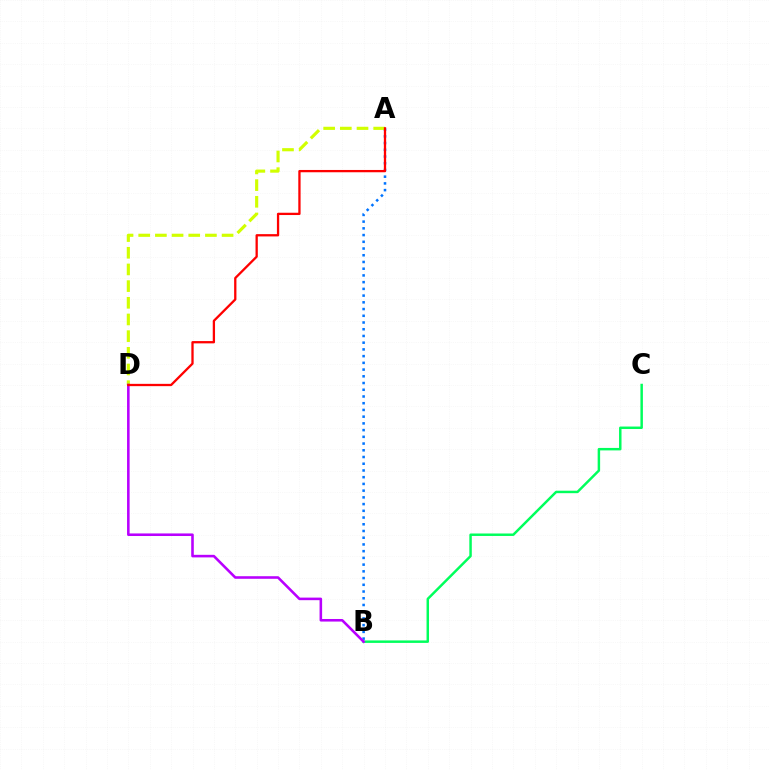{('A', 'B'): [{'color': '#0074ff', 'line_style': 'dotted', 'thickness': 1.83}], ('A', 'D'): [{'color': '#d1ff00', 'line_style': 'dashed', 'thickness': 2.27}, {'color': '#ff0000', 'line_style': 'solid', 'thickness': 1.65}], ('B', 'C'): [{'color': '#00ff5c', 'line_style': 'solid', 'thickness': 1.78}], ('B', 'D'): [{'color': '#b900ff', 'line_style': 'solid', 'thickness': 1.85}]}